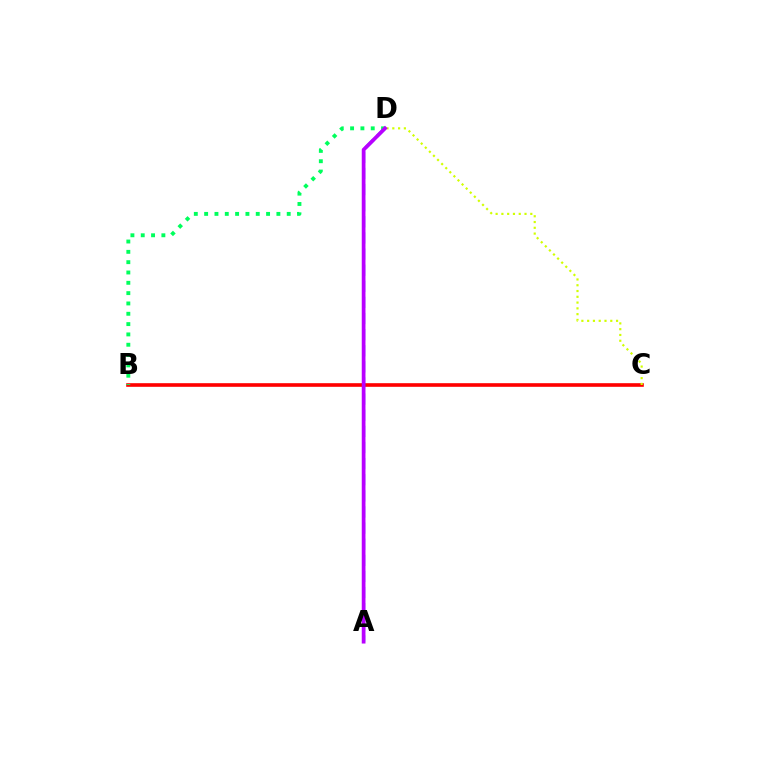{('B', 'C'): [{'color': '#ff0000', 'line_style': 'solid', 'thickness': 2.61}], ('B', 'D'): [{'color': '#00ff5c', 'line_style': 'dotted', 'thickness': 2.8}], ('A', 'D'): [{'color': '#0074ff', 'line_style': 'dashed', 'thickness': 2.19}, {'color': '#b900ff', 'line_style': 'solid', 'thickness': 2.68}], ('C', 'D'): [{'color': '#d1ff00', 'line_style': 'dotted', 'thickness': 1.57}]}